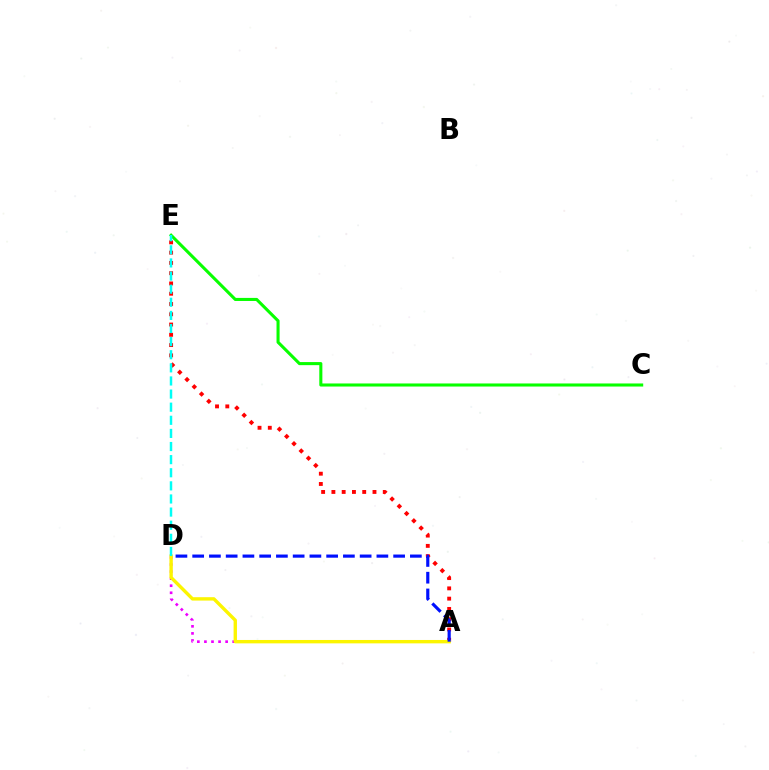{('A', 'E'): [{'color': '#ff0000', 'line_style': 'dotted', 'thickness': 2.79}], ('C', 'E'): [{'color': '#08ff00', 'line_style': 'solid', 'thickness': 2.21}], ('A', 'D'): [{'color': '#ee00ff', 'line_style': 'dotted', 'thickness': 1.92}, {'color': '#fcf500', 'line_style': 'solid', 'thickness': 2.43}, {'color': '#0010ff', 'line_style': 'dashed', 'thickness': 2.27}], ('D', 'E'): [{'color': '#00fff6', 'line_style': 'dashed', 'thickness': 1.78}]}